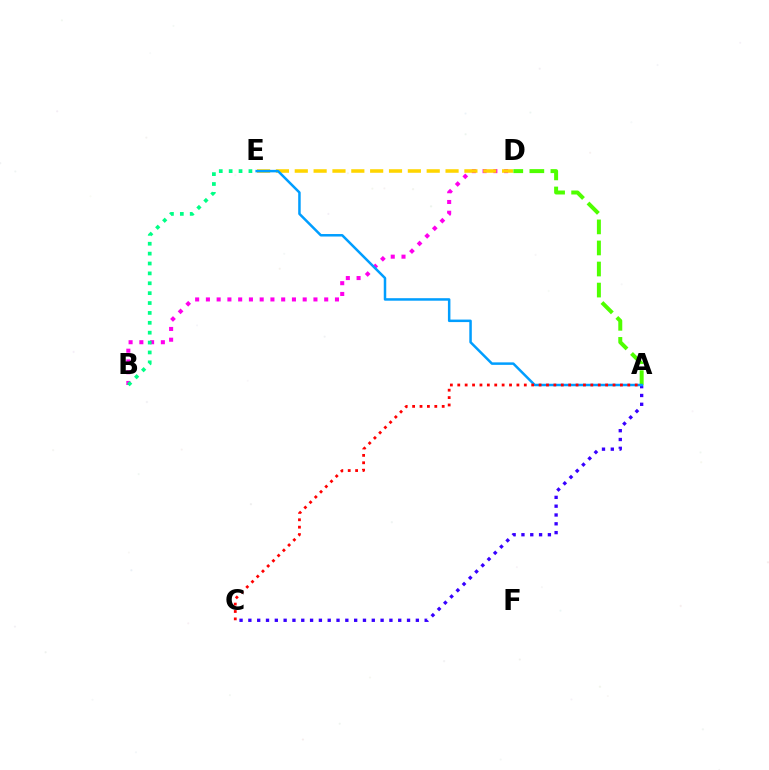{('A', 'D'): [{'color': '#4fff00', 'line_style': 'dashed', 'thickness': 2.86}], ('A', 'C'): [{'color': '#3700ff', 'line_style': 'dotted', 'thickness': 2.39}, {'color': '#ff0000', 'line_style': 'dotted', 'thickness': 2.01}], ('B', 'D'): [{'color': '#ff00ed', 'line_style': 'dotted', 'thickness': 2.92}], ('D', 'E'): [{'color': '#ffd500', 'line_style': 'dashed', 'thickness': 2.56}], ('A', 'E'): [{'color': '#009eff', 'line_style': 'solid', 'thickness': 1.8}], ('B', 'E'): [{'color': '#00ff86', 'line_style': 'dotted', 'thickness': 2.69}]}